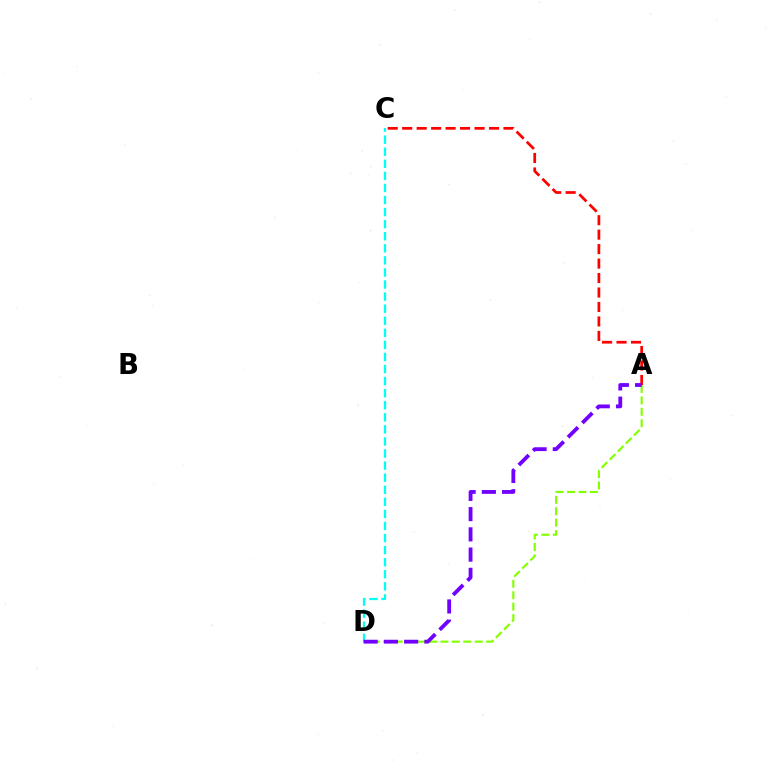{('A', 'D'): [{'color': '#84ff00', 'line_style': 'dashed', 'thickness': 1.55}, {'color': '#7200ff', 'line_style': 'dashed', 'thickness': 2.75}], ('A', 'C'): [{'color': '#ff0000', 'line_style': 'dashed', 'thickness': 1.97}], ('C', 'D'): [{'color': '#00fff6', 'line_style': 'dashed', 'thickness': 1.64}]}